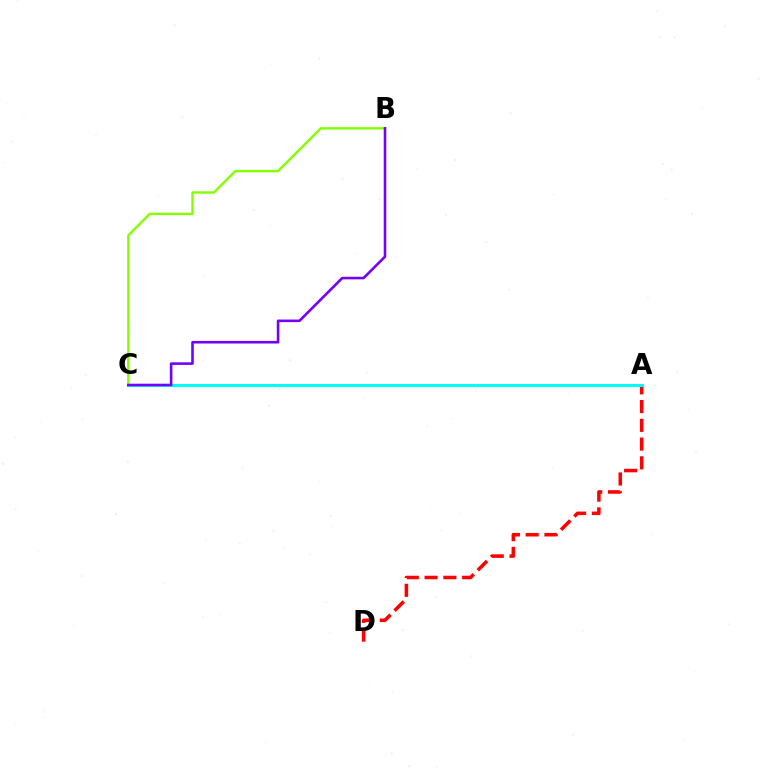{('A', 'D'): [{'color': '#ff0000', 'line_style': 'dashed', 'thickness': 2.55}], ('B', 'C'): [{'color': '#84ff00', 'line_style': 'solid', 'thickness': 1.73}, {'color': '#7200ff', 'line_style': 'solid', 'thickness': 1.86}], ('A', 'C'): [{'color': '#00fff6', 'line_style': 'solid', 'thickness': 2.18}]}